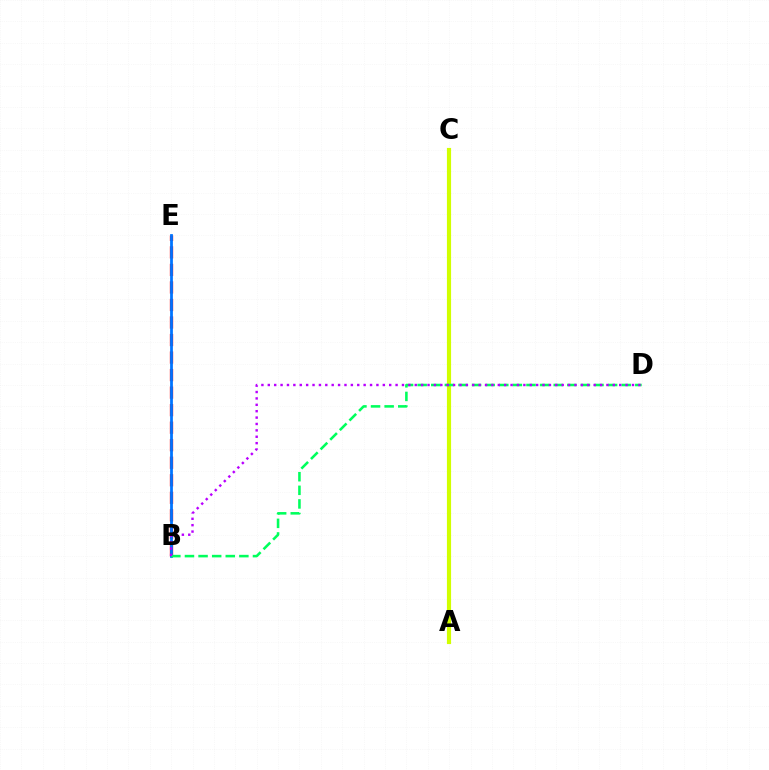{('B', 'E'): [{'color': '#ff0000', 'line_style': 'dashed', 'thickness': 2.38}, {'color': '#0074ff', 'line_style': 'solid', 'thickness': 2.0}], ('A', 'C'): [{'color': '#d1ff00', 'line_style': 'solid', 'thickness': 2.99}], ('B', 'D'): [{'color': '#00ff5c', 'line_style': 'dashed', 'thickness': 1.85}, {'color': '#b900ff', 'line_style': 'dotted', 'thickness': 1.74}]}